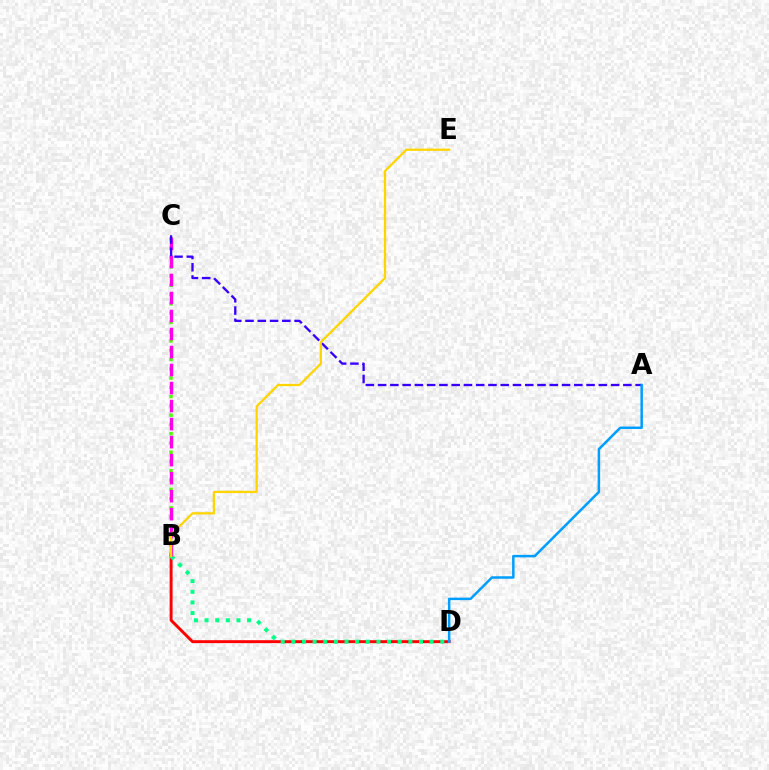{('B', 'C'): [{'color': '#4fff00', 'line_style': 'dotted', 'thickness': 2.52}, {'color': '#ff00ed', 'line_style': 'dashed', 'thickness': 2.45}], ('B', 'D'): [{'color': '#ff0000', 'line_style': 'solid', 'thickness': 2.11}, {'color': '#00ff86', 'line_style': 'dotted', 'thickness': 2.89}], ('A', 'C'): [{'color': '#3700ff', 'line_style': 'dashed', 'thickness': 1.67}], ('B', 'E'): [{'color': '#ffd500', 'line_style': 'solid', 'thickness': 1.63}], ('A', 'D'): [{'color': '#009eff', 'line_style': 'solid', 'thickness': 1.81}]}